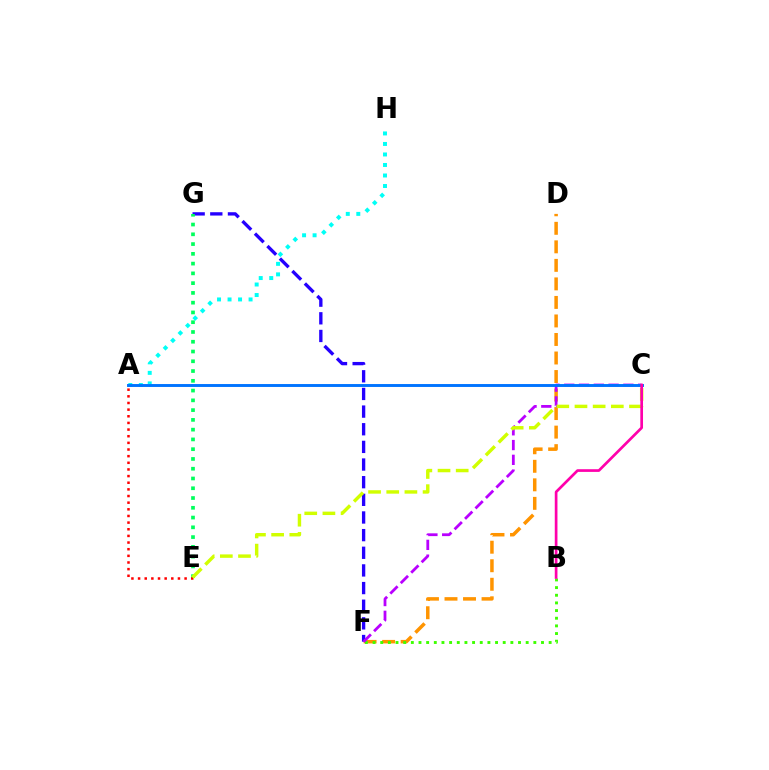{('A', 'H'): [{'color': '#00fff6', 'line_style': 'dotted', 'thickness': 2.86}], ('D', 'F'): [{'color': '#ff9400', 'line_style': 'dashed', 'thickness': 2.52}], ('B', 'F'): [{'color': '#3dff00', 'line_style': 'dotted', 'thickness': 2.08}], ('F', 'G'): [{'color': '#2500ff', 'line_style': 'dashed', 'thickness': 2.4}], ('E', 'G'): [{'color': '#00ff5c', 'line_style': 'dotted', 'thickness': 2.65}], ('C', 'F'): [{'color': '#b900ff', 'line_style': 'dashed', 'thickness': 2.01}], ('A', 'E'): [{'color': '#ff0000', 'line_style': 'dotted', 'thickness': 1.81}], ('A', 'C'): [{'color': '#0074ff', 'line_style': 'solid', 'thickness': 2.1}], ('C', 'E'): [{'color': '#d1ff00', 'line_style': 'dashed', 'thickness': 2.47}], ('B', 'C'): [{'color': '#ff00ac', 'line_style': 'solid', 'thickness': 1.94}]}